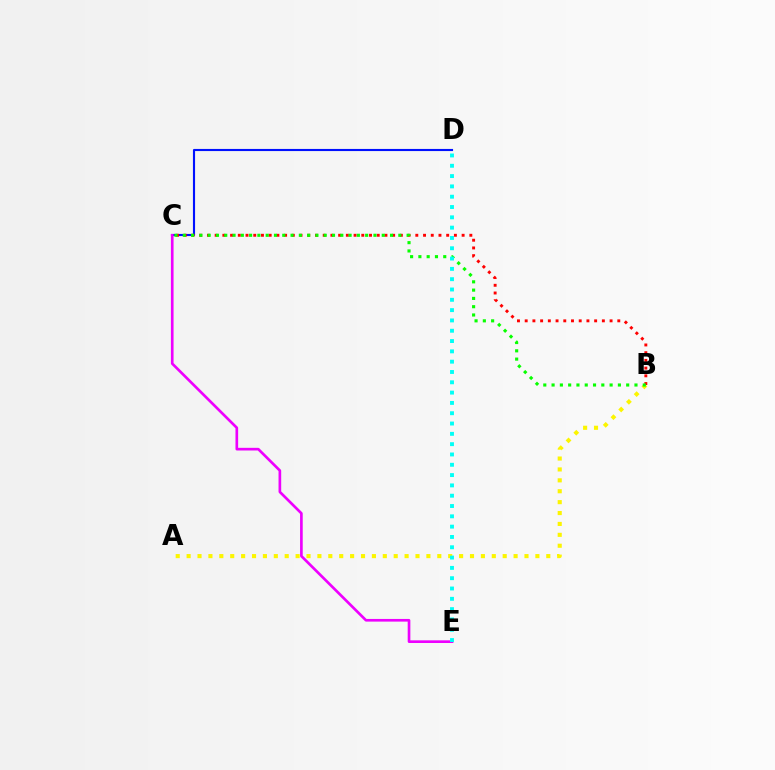{('C', 'D'): [{'color': '#0010ff', 'line_style': 'solid', 'thickness': 1.53}], ('B', 'C'): [{'color': '#ff0000', 'line_style': 'dotted', 'thickness': 2.1}, {'color': '#08ff00', 'line_style': 'dotted', 'thickness': 2.25}], ('A', 'B'): [{'color': '#fcf500', 'line_style': 'dotted', 'thickness': 2.96}], ('C', 'E'): [{'color': '#ee00ff', 'line_style': 'solid', 'thickness': 1.92}], ('D', 'E'): [{'color': '#00fff6', 'line_style': 'dotted', 'thickness': 2.8}]}